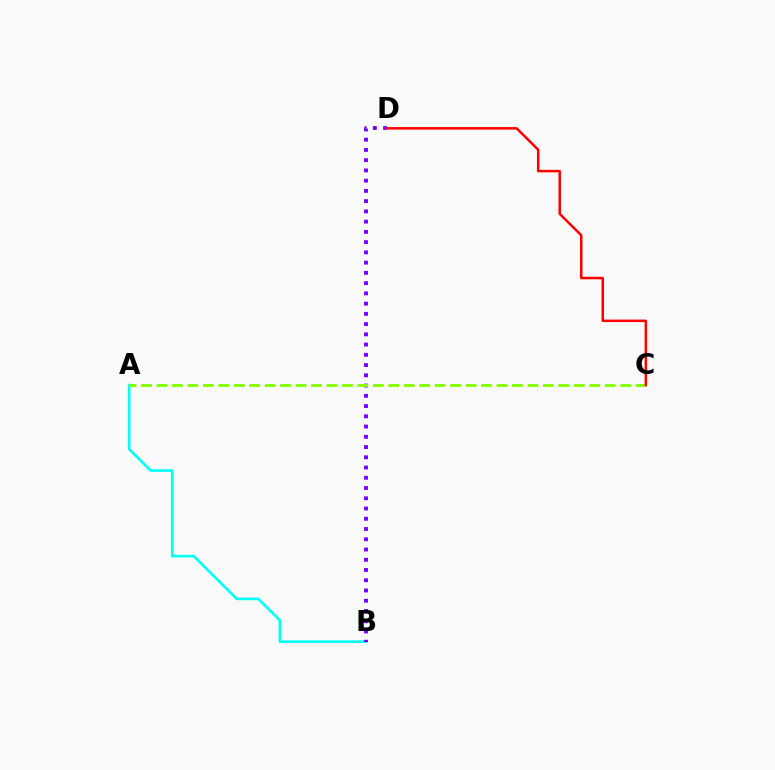{('A', 'B'): [{'color': '#00fff6', 'line_style': 'solid', 'thickness': 1.88}], ('B', 'D'): [{'color': '#7200ff', 'line_style': 'dotted', 'thickness': 2.78}], ('A', 'C'): [{'color': '#84ff00', 'line_style': 'dashed', 'thickness': 2.1}], ('C', 'D'): [{'color': '#ff0000', 'line_style': 'solid', 'thickness': 1.8}]}